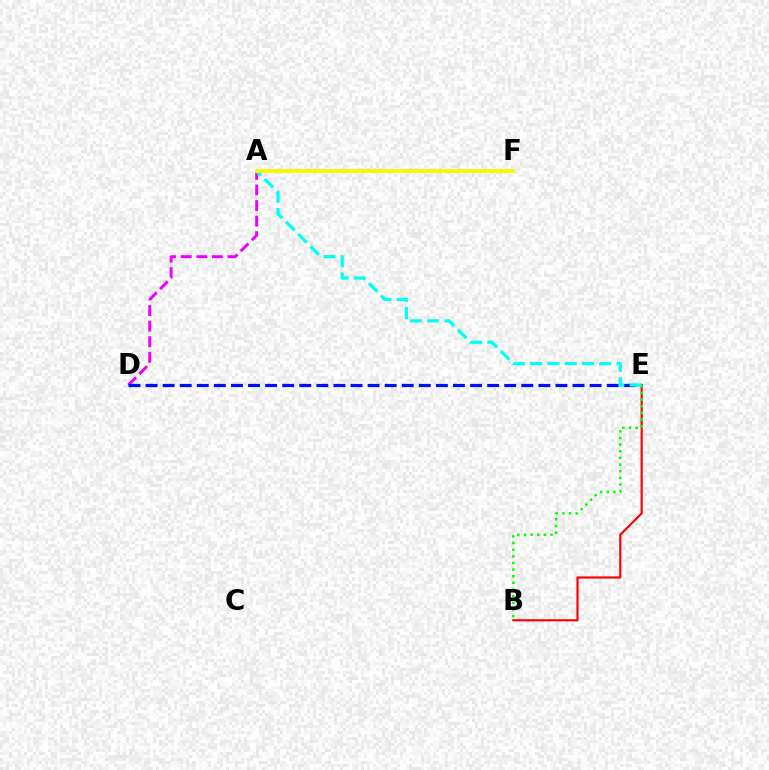{('A', 'D'): [{'color': '#ee00ff', 'line_style': 'dashed', 'thickness': 2.12}], ('D', 'E'): [{'color': '#0010ff', 'line_style': 'dashed', 'thickness': 2.32}], ('B', 'E'): [{'color': '#ff0000', 'line_style': 'solid', 'thickness': 1.55}, {'color': '#08ff00', 'line_style': 'dotted', 'thickness': 1.81}], ('A', 'E'): [{'color': '#00fff6', 'line_style': 'dashed', 'thickness': 2.34}], ('A', 'F'): [{'color': '#fcf500', 'line_style': 'solid', 'thickness': 2.73}]}